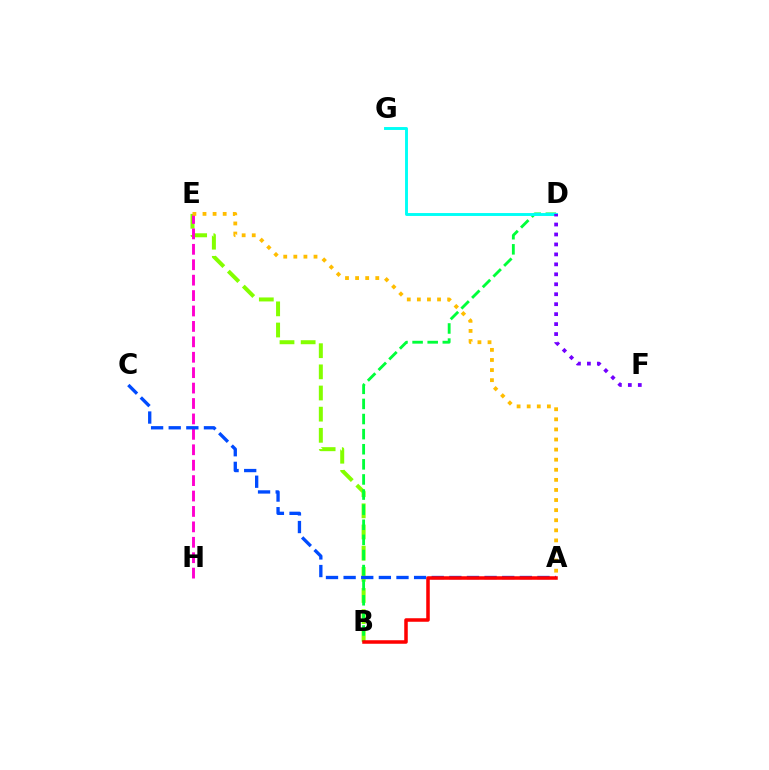{('B', 'E'): [{'color': '#84ff00', 'line_style': 'dashed', 'thickness': 2.87}], ('E', 'H'): [{'color': '#ff00cf', 'line_style': 'dashed', 'thickness': 2.09}], ('B', 'D'): [{'color': '#00ff39', 'line_style': 'dashed', 'thickness': 2.05}], ('A', 'C'): [{'color': '#004bff', 'line_style': 'dashed', 'thickness': 2.39}], ('A', 'E'): [{'color': '#ffbd00', 'line_style': 'dotted', 'thickness': 2.74}], ('A', 'B'): [{'color': '#ff0000', 'line_style': 'solid', 'thickness': 2.54}], ('D', 'G'): [{'color': '#00fff6', 'line_style': 'solid', 'thickness': 2.1}], ('D', 'F'): [{'color': '#7200ff', 'line_style': 'dotted', 'thickness': 2.71}]}